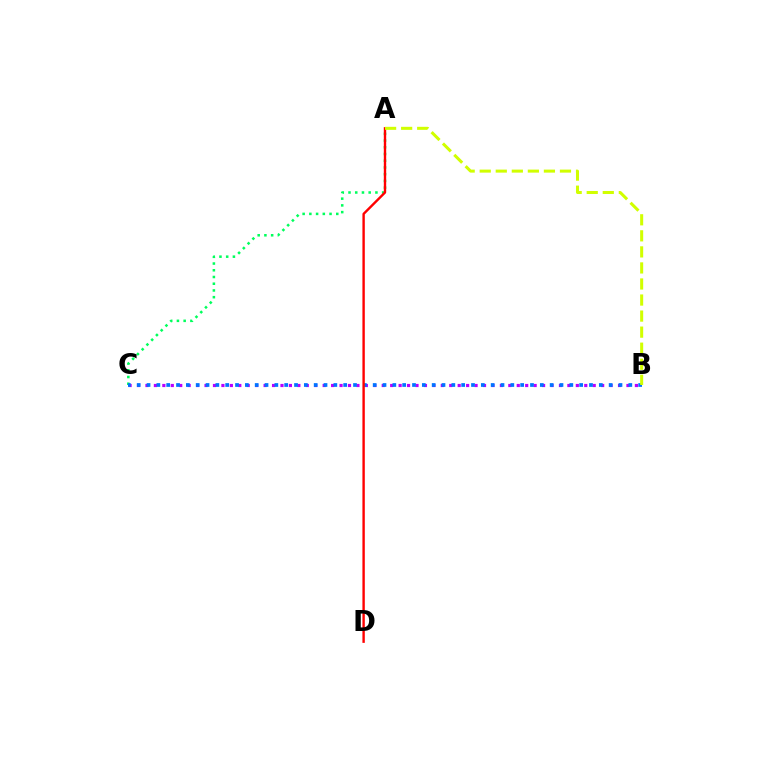{('A', 'C'): [{'color': '#00ff5c', 'line_style': 'dotted', 'thickness': 1.83}], ('B', 'C'): [{'color': '#b900ff', 'line_style': 'dotted', 'thickness': 2.29}, {'color': '#0074ff', 'line_style': 'dotted', 'thickness': 2.67}], ('A', 'D'): [{'color': '#ff0000', 'line_style': 'solid', 'thickness': 1.72}], ('A', 'B'): [{'color': '#d1ff00', 'line_style': 'dashed', 'thickness': 2.18}]}